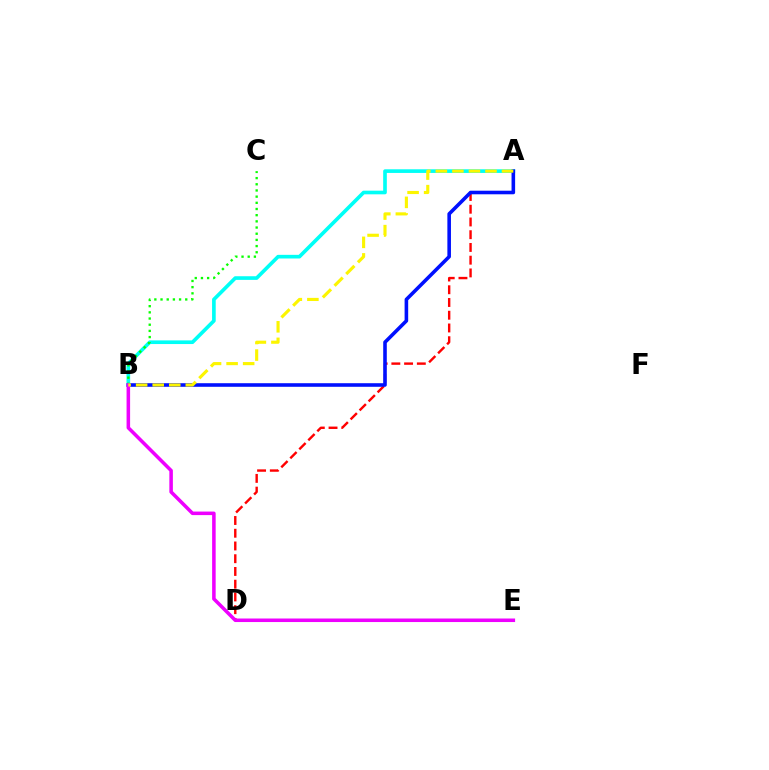{('A', 'D'): [{'color': '#ff0000', 'line_style': 'dashed', 'thickness': 1.73}], ('A', 'B'): [{'color': '#00fff6', 'line_style': 'solid', 'thickness': 2.63}, {'color': '#0010ff', 'line_style': 'solid', 'thickness': 2.58}, {'color': '#fcf500', 'line_style': 'dashed', 'thickness': 2.25}], ('B', 'C'): [{'color': '#08ff00', 'line_style': 'dotted', 'thickness': 1.68}], ('B', 'E'): [{'color': '#ee00ff', 'line_style': 'solid', 'thickness': 2.55}]}